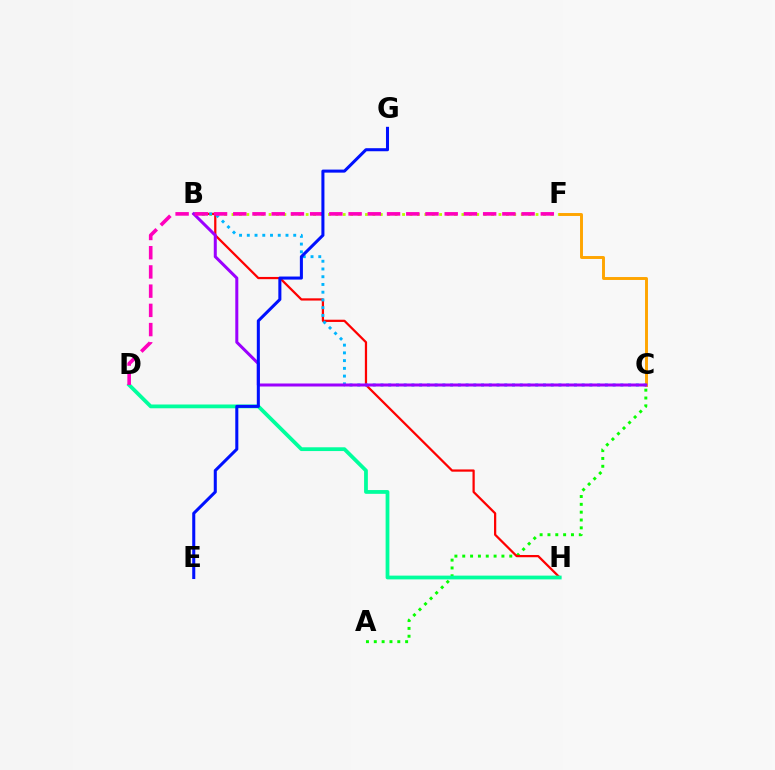{('B', 'F'): [{'color': '#b3ff00', 'line_style': 'dotted', 'thickness': 2.01}], ('A', 'C'): [{'color': '#08ff00', 'line_style': 'dotted', 'thickness': 2.13}], ('B', 'H'): [{'color': '#ff0000', 'line_style': 'solid', 'thickness': 1.61}], ('D', 'H'): [{'color': '#00ff9d', 'line_style': 'solid', 'thickness': 2.72}], ('C', 'F'): [{'color': '#ffa500', 'line_style': 'solid', 'thickness': 2.11}], ('B', 'C'): [{'color': '#00b5ff', 'line_style': 'dotted', 'thickness': 2.1}, {'color': '#9b00ff', 'line_style': 'solid', 'thickness': 2.17}], ('D', 'F'): [{'color': '#ff00bd', 'line_style': 'dashed', 'thickness': 2.61}], ('E', 'G'): [{'color': '#0010ff', 'line_style': 'solid', 'thickness': 2.19}]}